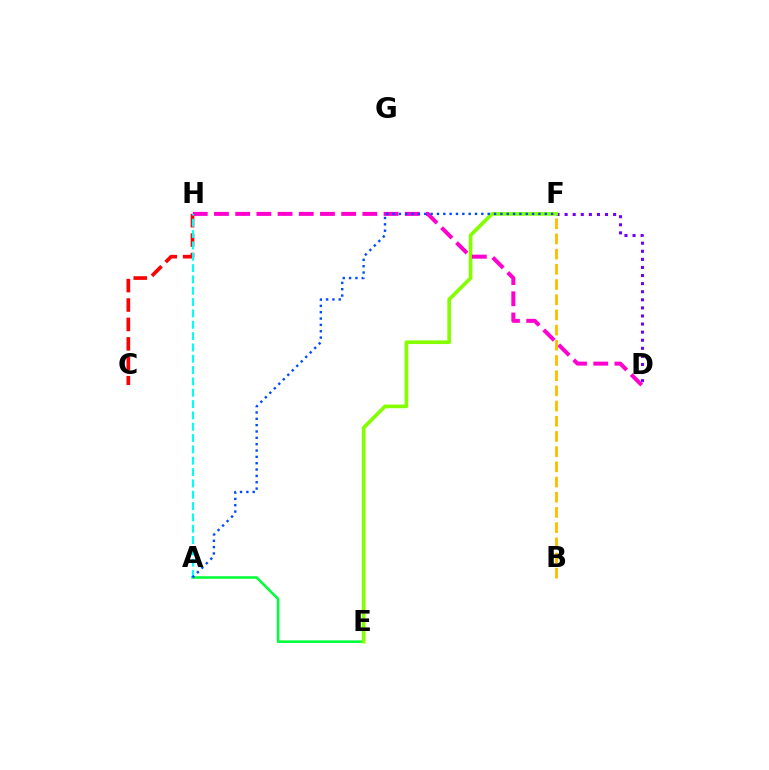{('C', 'H'): [{'color': '#ff0000', 'line_style': 'dashed', 'thickness': 2.64}], ('A', 'E'): [{'color': '#00ff39', 'line_style': 'solid', 'thickness': 1.85}], ('D', 'F'): [{'color': '#7200ff', 'line_style': 'dotted', 'thickness': 2.2}], ('E', 'F'): [{'color': '#84ff00', 'line_style': 'solid', 'thickness': 2.63}], ('D', 'H'): [{'color': '#ff00cf', 'line_style': 'dashed', 'thickness': 2.88}], ('A', 'H'): [{'color': '#00fff6', 'line_style': 'dashed', 'thickness': 1.54}], ('B', 'F'): [{'color': '#ffbd00', 'line_style': 'dashed', 'thickness': 2.06}], ('A', 'F'): [{'color': '#004bff', 'line_style': 'dotted', 'thickness': 1.72}]}